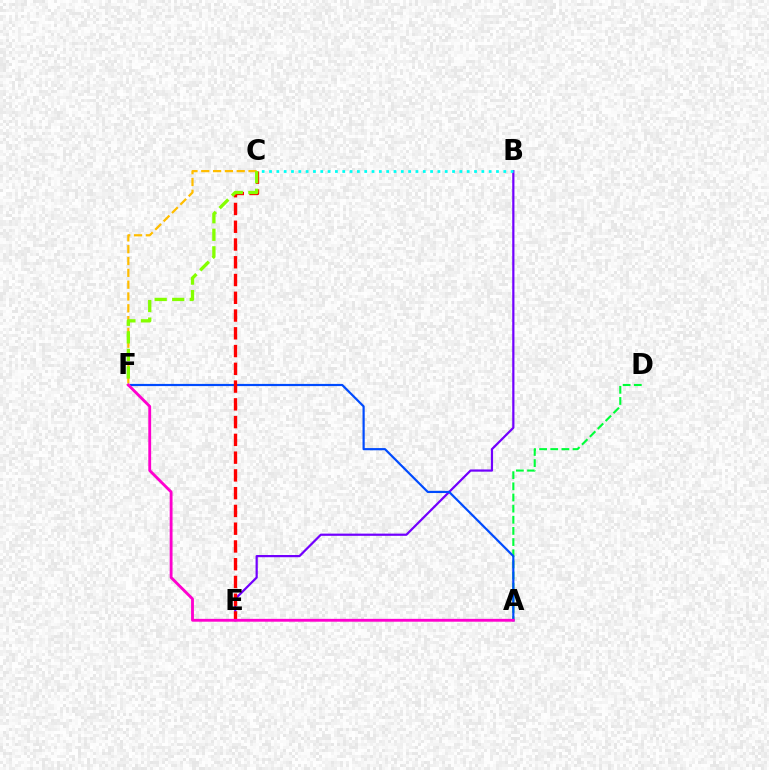{('A', 'D'): [{'color': '#00ff39', 'line_style': 'dashed', 'thickness': 1.51}], ('B', 'E'): [{'color': '#7200ff', 'line_style': 'solid', 'thickness': 1.59}], ('A', 'F'): [{'color': '#004bff', 'line_style': 'solid', 'thickness': 1.58}, {'color': '#ff00cf', 'line_style': 'solid', 'thickness': 2.05}], ('C', 'E'): [{'color': '#ff0000', 'line_style': 'dashed', 'thickness': 2.41}], ('C', 'F'): [{'color': '#ffbd00', 'line_style': 'dashed', 'thickness': 1.61}, {'color': '#84ff00', 'line_style': 'dashed', 'thickness': 2.39}], ('B', 'C'): [{'color': '#00fff6', 'line_style': 'dotted', 'thickness': 1.99}]}